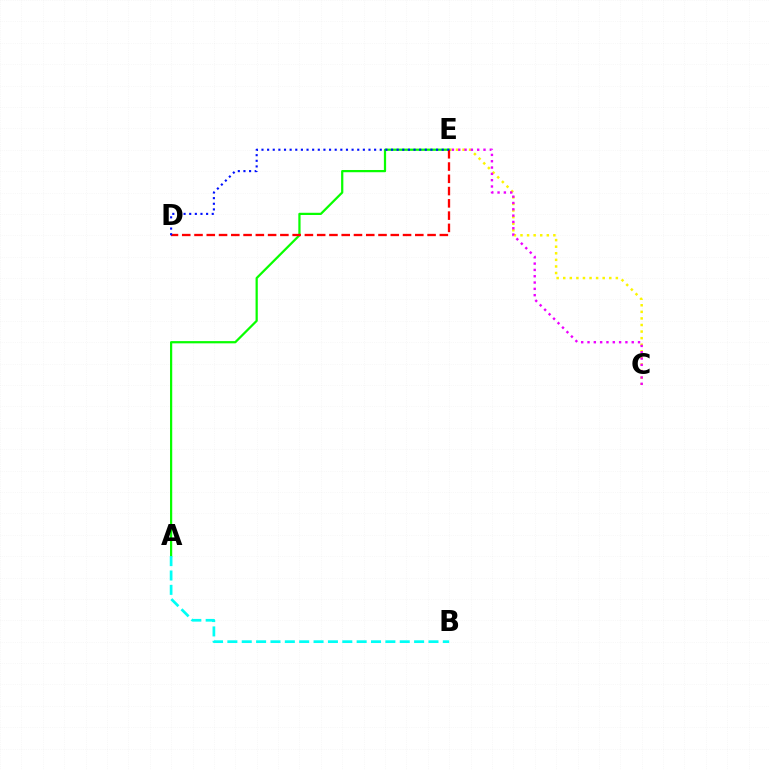{('C', 'E'): [{'color': '#fcf500', 'line_style': 'dotted', 'thickness': 1.79}, {'color': '#ee00ff', 'line_style': 'dotted', 'thickness': 1.72}], ('A', 'E'): [{'color': '#08ff00', 'line_style': 'solid', 'thickness': 1.61}], ('D', 'E'): [{'color': '#ff0000', 'line_style': 'dashed', 'thickness': 1.67}, {'color': '#0010ff', 'line_style': 'dotted', 'thickness': 1.53}], ('A', 'B'): [{'color': '#00fff6', 'line_style': 'dashed', 'thickness': 1.95}]}